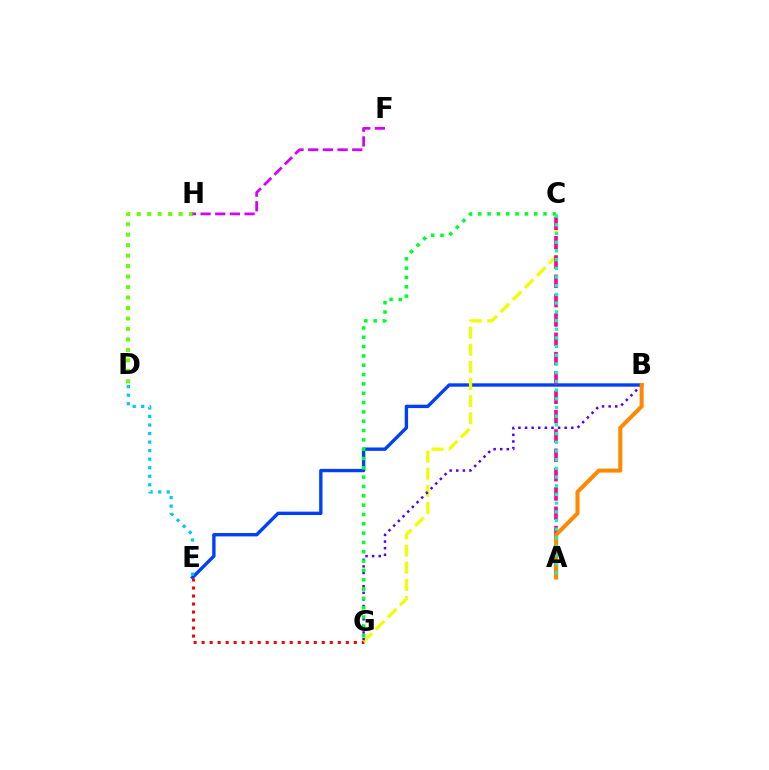{('B', 'E'): [{'color': '#003fff', 'line_style': 'solid', 'thickness': 2.42}], ('E', 'G'): [{'color': '#ff0000', 'line_style': 'dotted', 'thickness': 2.18}], ('D', 'H'): [{'color': '#66ff00', 'line_style': 'dotted', 'thickness': 2.84}], ('C', 'G'): [{'color': '#eeff00', 'line_style': 'dashed', 'thickness': 2.33}, {'color': '#00ff27', 'line_style': 'dotted', 'thickness': 2.53}], ('D', 'E'): [{'color': '#00c7ff', 'line_style': 'dotted', 'thickness': 2.32}], ('F', 'H'): [{'color': '#d600ff', 'line_style': 'dashed', 'thickness': 1.99}], ('A', 'C'): [{'color': '#ff00a0', 'line_style': 'dashed', 'thickness': 2.63}, {'color': '#00ffaf', 'line_style': 'dotted', 'thickness': 2.36}], ('B', 'G'): [{'color': '#4f00ff', 'line_style': 'dotted', 'thickness': 1.79}], ('A', 'B'): [{'color': '#ff8800', 'line_style': 'solid', 'thickness': 2.91}]}